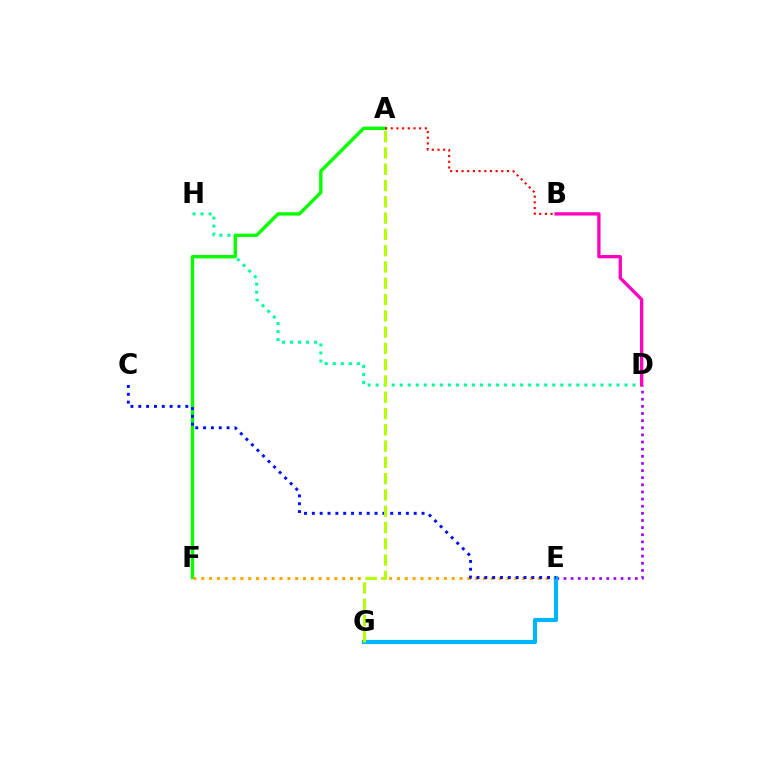{('D', 'E'): [{'color': '#9b00ff', 'line_style': 'dotted', 'thickness': 1.94}], ('D', 'H'): [{'color': '#00ff9d', 'line_style': 'dotted', 'thickness': 2.18}], ('A', 'F'): [{'color': '#08ff00', 'line_style': 'solid', 'thickness': 2.44}], ('E', 'F'): [{'color': '#ffa500', 'line_style': 'dotted', 'thickness': 2.13}], ('B', 'D'): [{'color': '#ff00bd', 'line_style': 'solid', 'thickness': 2.36}], ('E', 'G'): [{'color': '#00b5ff', 'line_style': 'solid', 'thickness': 2.97}], ('A', 'B'): [{'color': '#ff0000', 'line_style': 'dotted', 'thickness': 1.54}], ('C', 'E'): [{'color': '#0010ff', 'line_style': 'dotted', 'thickness': 2.13}], ('A', 'G'): [{'color': '#b3ff00', 'line_style': 'dashed', 'thickness': 2.21}]}